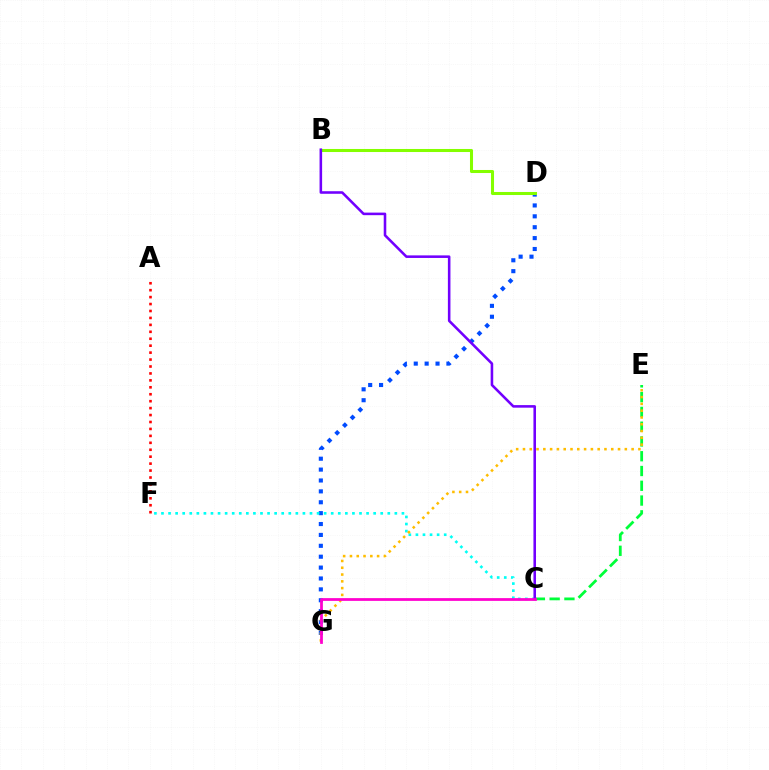{('D', 'G'): [{'color': '#004bff', 'line_style': 'dotted', 'thickness': 2.96}], ('C', 'F'): [{'color': '#00fff6', 'line_style': 'dotted', 'thickness': 1.92}], ('C', 'E'): [{'color': '#00ff39', 'line_style': 'dashed', 'thickness': 2.01}], ('E', 'G'): [{'color': '#ffbd00', 'line_style': 'dotted', 'thickness': 1.85}], ('B', 'D'): [{'color': '#84ff00', 'line_style': 'solid', 'thickness': 2.19}], ('B', 'C'): [{'color': '#7200ff', 'line_style': 'solid', 'thickness': 1.85}], ('C', 'G'): [{'color': '#ff00cf', 'line_style': 'solid', 'thickness': 1.99}], ('A', 'F'): [{'color': '#ff0000', 'line_style': 'dotted', 'thickness': 1.88}]}